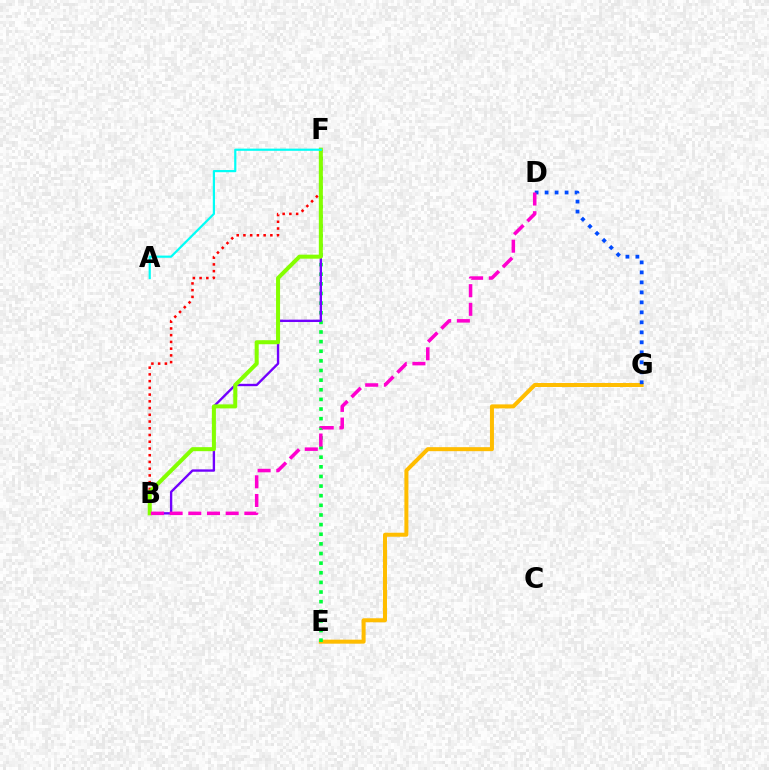{('E', 'G'): [{'color': '#ffbd00', 'line_style': 'solid', 'thickness': 2.88}], ('E', 'F'): [{'color': '#00ff39', 'line_style': 'dotted', 'thickness': 2.62}], ('B', 'F'): [{'color': '#7200ff', 'line_style': 'solid', 'thickness': 1.7}, {'color': '#ff0000', 'line_style': 'dotted', 'thickness': 1.83}, {'color': '#84ff00', 'line_style': 'solid', 'thickness': 2.9}], ('D', 'G'): [{'color': '#004bff', 'line_style': 'dotted', 'thickness': 2.72}], ('A', 'F'): [{'color': '#00fff6', 'line_style': 'solid', 'thickness': 1.58}], ('B', 'D'): [{'color': '#ff00cf', 'line_style': 'dashed', 'thickness': 2.54}]}